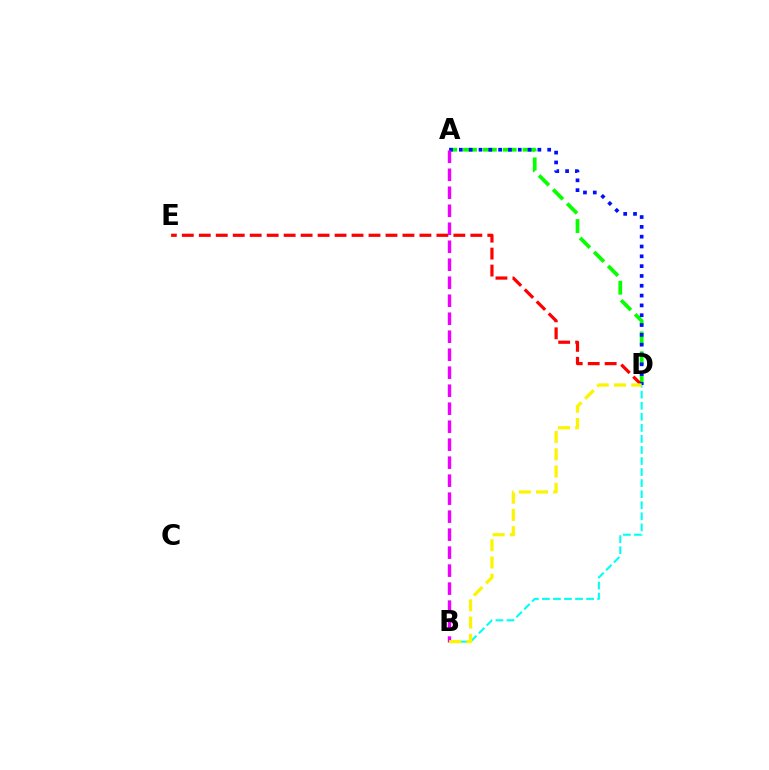{('A', 'D'): [{'color': '#08ff00', 'line_style': 'dashed', 'thickness': 2.7}, {'color': '#0010ff', 'line_style': 'dotted', 'thickness': 2.67}], ('D', 'E'): [{'color': '#ff0000', 'line_style': 'dashed', 'thickness': 2.31}], ('A', 'B'): [{'color': '#ee00ff', 'line_style': 'dashed', 'thickness': 2.44}], ('B', 'D'): [{'color': '#00fff6', 'line_style': 'dashed', 'thickness': 1.5}, {'color': '#fcf500', 'line_style': 'dashed', 'thickness': 2.34}]}